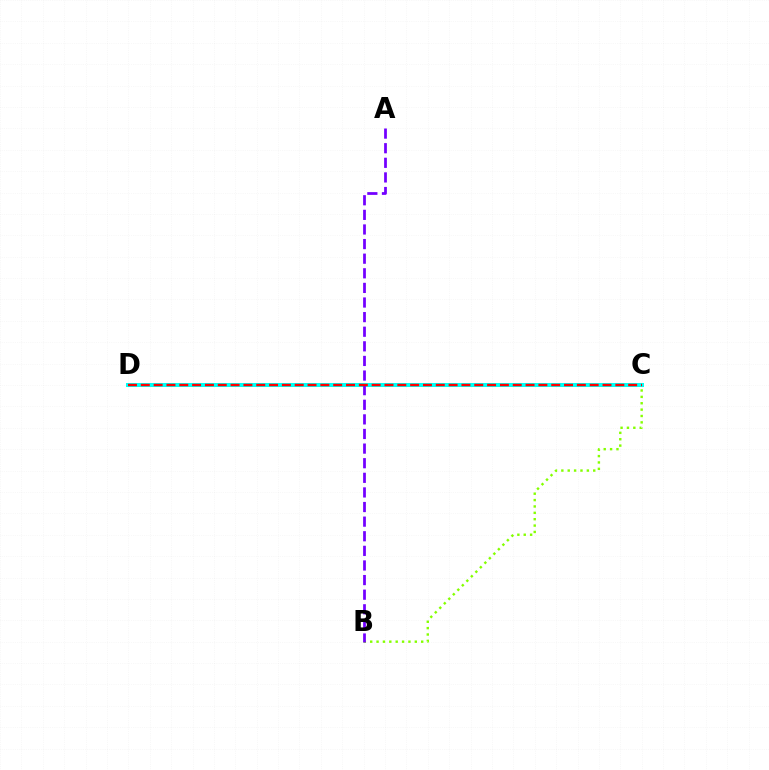{('B', 'C'): [{'color': '#84ff00', 'line_style': 'dotted', 'thickness': 1.73}], ('C', 'D'): [{'color': '#00fff6', 'line_style': 'solid', 'thickness': 2.9}, {'color': '#ff0000', 'line_style': 'dashed', 'thickness': 1.74}], ('A', 'B'): [{'color': '#7200ff', 'line_style': 'dashed', 'thickness': 1.98}]}